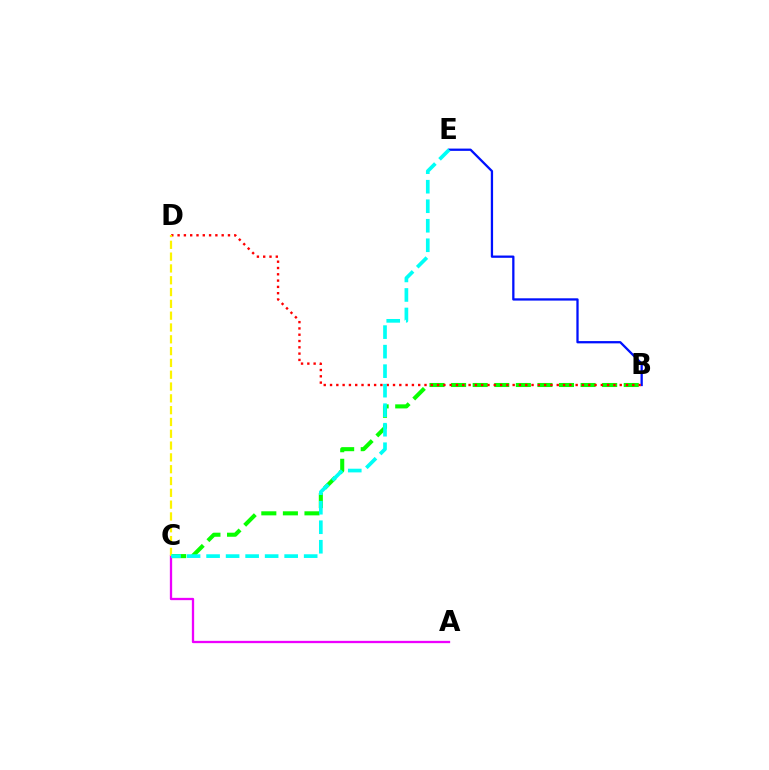{('B', 'C'): [{'color': '#08ff00', 'line_style': 'dashed', 'thickness': 2.93}], ('A', 'C'): [{'color': '#ee00ff', 'line_style': 'solid', 'thickness': 1.65}], ('B', 'E'): [{'color': '#0010ff', 'line_style': 'solid', 'thickness': 1.64}], ('B', 'D'): [{'color': '#ff0000', 'line_style': 'dotted', 'thickness': 1.71}], ('C', 'D'): [{'color': '#fcf500', 'line_style': 'dashed', 'thickness': 1.6}], ('C', 'E'): [{'color': '#00fff6', 'line_style': 'dashed', 'thickness': 2.65}]}